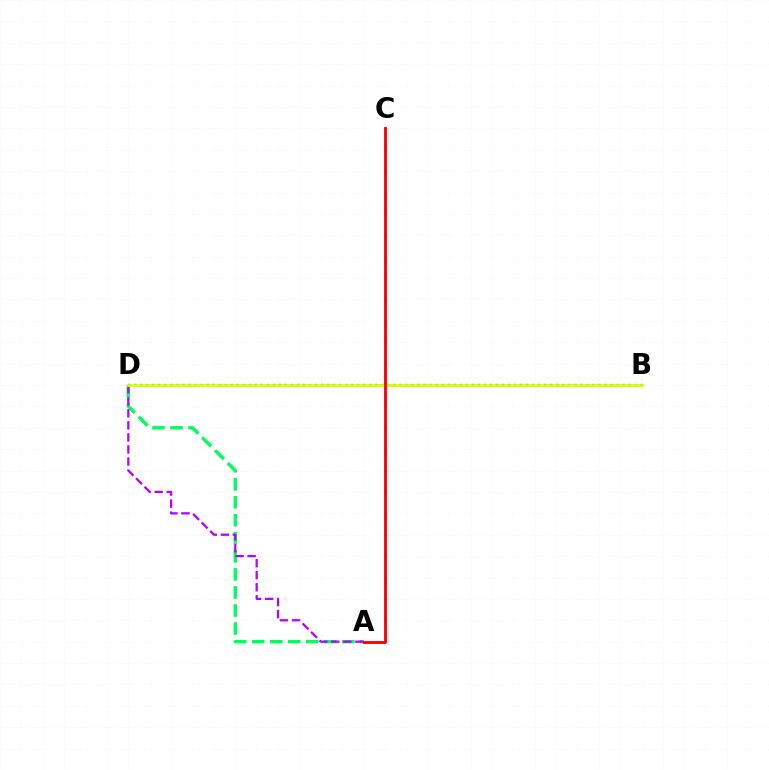{('B', 'D'): [{'color': '#0074ff', 'line_style': 'dotted', 'thickness': 1.64}, {'color': '#d1ff00', 'line_style': 'solid', 'thickness': 1.97}], ('A', 'D'): [{'color': '#00ff5c', 'line_style': 'dashed', 'thickness': 2.45}, {'color': '#b900ff', 'line_style': 'dashed', 'thickness': 1.64}], ('A', 'C'): [{'color': '#ff0000', 'line_style': 'solid', 'thickness': 2.06}]}